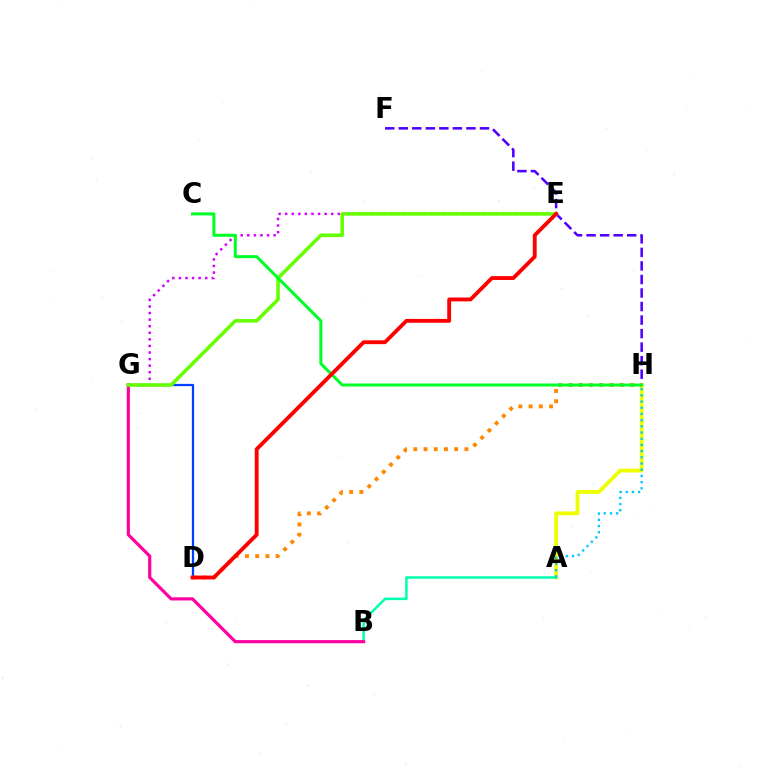{('F', 'H'): [{'color': '#4f00ff', 'line_style': 'dashed', 'thickness': 1.84}], ('A', 'H'): [{'color': '#eeff00', 'line_style': 'solid', 'thickness': 2.74}, {'color': '#00c7ff', 'line_style': 'dotted', 'thickness': 1.68}], ('A', 'B'): [{'color': '#00ffaf', 'line_style': 'solid', 'thickness': 1.81}], ('D', 'G'): [{'color': '#003fff', 'line_style': 'solid', 'thickness': 1.63}], ('B', 'G'): [{'color': '#ff00a0', 'line_style': 'solid', 'thickness': 2.28}], ('D', 'H'): [{'color': '#ff8800', 'line_style': 'dotted', 'thickness': 2.78}], ('E', 'G'): [{'color': '#d600ff', 'line_style': 'dotted', 'thickness': 1.79}, {'color': '#66ff00', 'line_style': 'solid', 'thickness': 2.56}], ('C', 'H'): [{'color': '#00ff27', 'line_style': 'solid', 'thickness': 2.17}], ('D', 'E'): [{'color': '#ff0000', 'line_style': 'solid', 'thickness': 2.77}]}